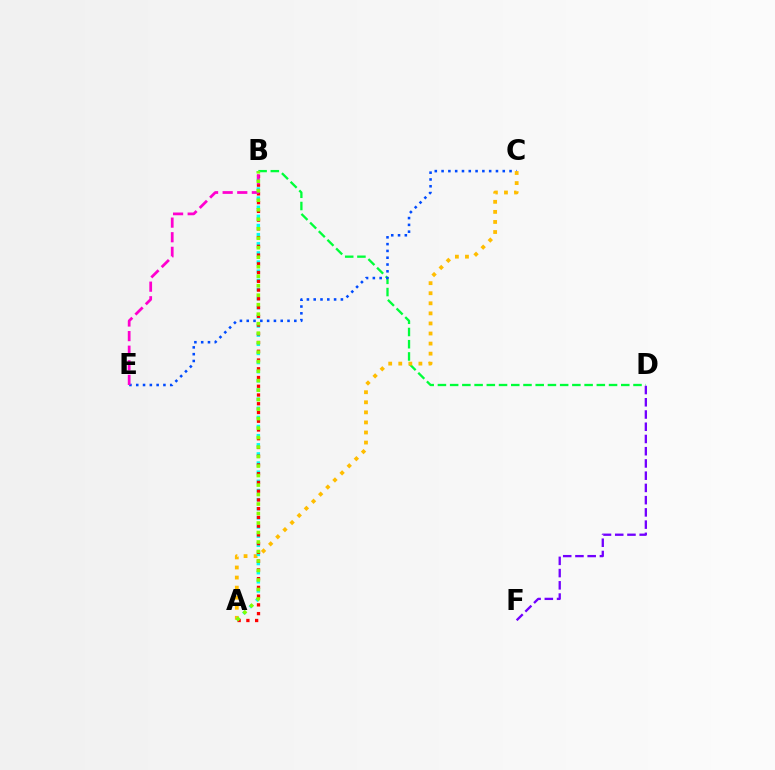{('B', 'D'): [{'color': '#00ff39', 'line_style': 'dashed', 'thickness': 1.66}], ('C', 'E'): [{'color': '#004bff', 'line_style': 'dotted', 'thickness': 1.85}], ('A', 'C'): [{'color': '#ffbd00', 'line_style': 'dotted', 'thickness': 2.74}], ('A', 'B'): [{'color': '#00fff6', 'line_style': 'dotted', 'thickness': 2.48}, {'color': '#ff0000', 'line_style': 'dotted', 'thickness': 2.38}, {'color': '#84ff00', 'line_style': 'dotted', 'thickness': 2.58}], ('D', 'F'): [{'color': '#7200ff', 'line_style': 'dashed', 'thickness': 1.66}], ('B', 'E'): [{'color': '#ff00cf', 'line_style': 'dashed', 'thickness': 1.98}]}